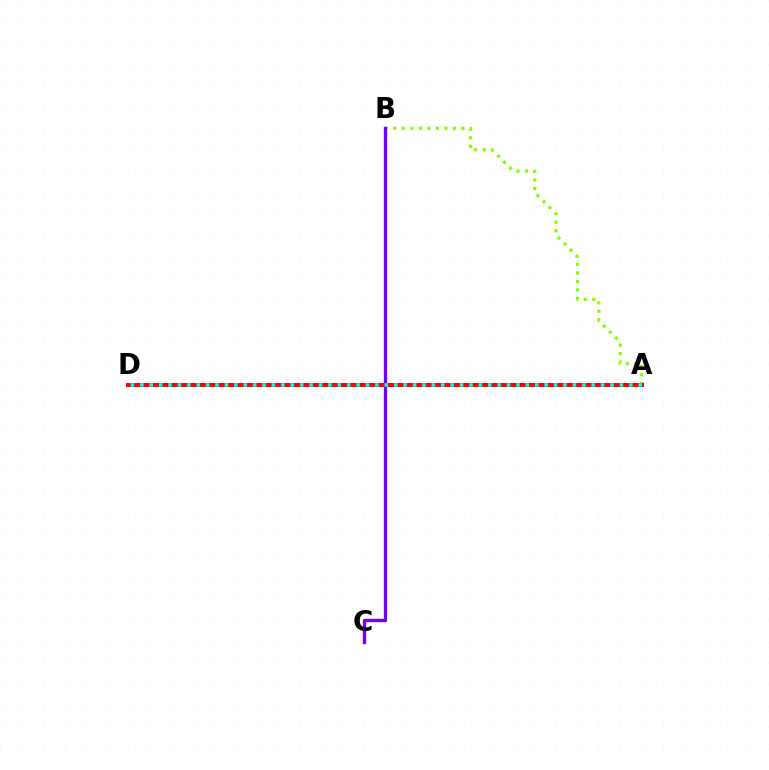{('A', 'B'): [{'color': '#84ff00', 'line_style': 'dotted', 'thickness': 2.32}], ('B', 'C'): [{'color': '#7200ff', 'line_style': 'solid', 'thickness': 2.41}], ('A', 'D'): [{'color': '#ff0000', 'line_style': 'solid', 'thickness': 2.87}, {'color': '#00fff6', 'line_style': 'dotted', 'thickness': 2.55}]}